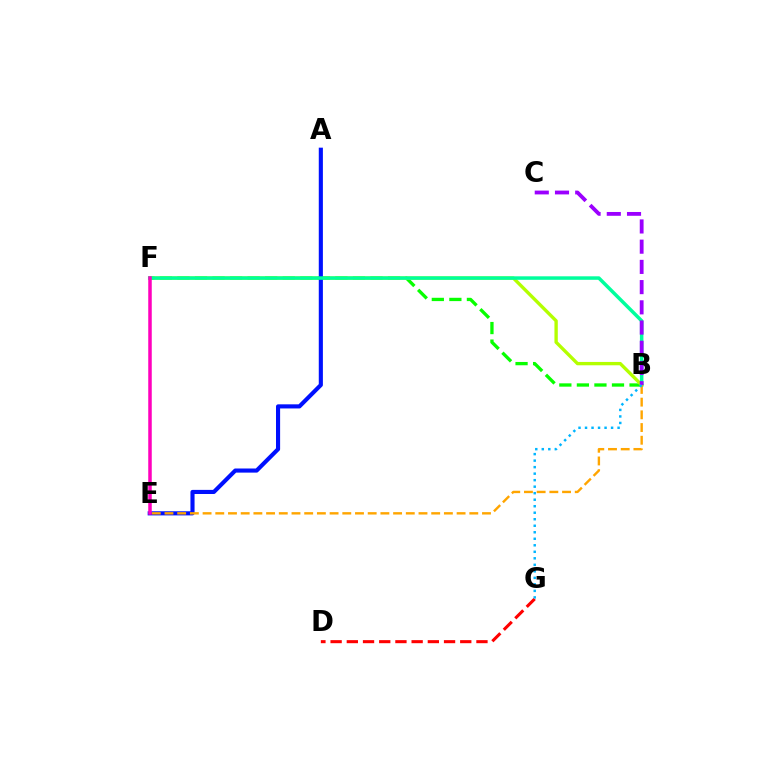{('D', 'G'): [{'color': '#ff0000', 'line_style': 'dashed', 'thickness': 2.2}], ('B', 'F'): [{'color': '#08ff00', 'line_style': 'dashed', 'thickness': 2.38}, {'color': '#b3ff00', 'line_style': 'solid', 'thickness': 2.41}, {'color': '#00ff9d', 'line_style': 'solid', 'thickness': 2.52}], ('A', 'E'): [{'color': '#0010ff', 'line_style': 'solid', 'thickness': 2.97}], ('B', 'C'): [{'color': '#9b00ff', 'line_style': 'dashed', 'thickness': 2.75}], ('B', 'E'): [{'color': '#ffa500', 'line_style': 'dashed', 'thickness': 1.73}], ('E', 'F'): [{'color': '#ff00bd', 'line_style': 'solid', 'thickness': 2.53}], ('B', 'G'): [{'color': '#00b5ff', 'line_style': 'dotted', 'thickness': 1.77}]}